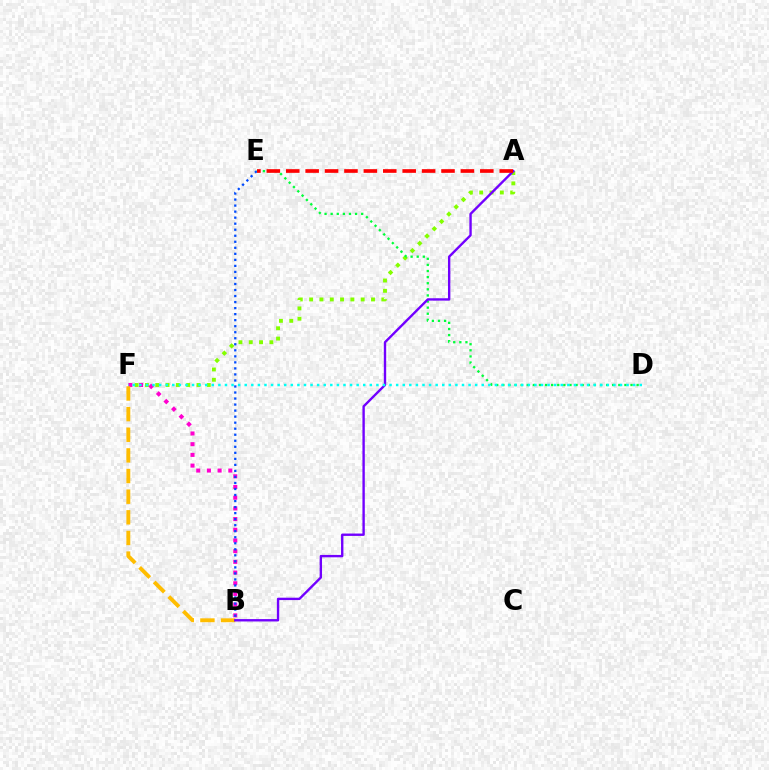{('A', 'F'): [{'color': '#84ff00', 'line_style': 'dotted', 'thickness': 2.8}], ('B', 'F'): [{'color': '#ff00cf', 'line_style': 'dotted', 'thickness': 2.91}, {'color': '#ffbd00', 'line_style': 'dashed', 'thickness': 2.8}], ('D', 'E'): [{'color': '#00ff39', 'line_style': 'dotted', 'thickness': 1.66}], ('A', 'B'): [{'color': '#7200ff', 'line_style': 'solid', 'thickness': 1.71}], ('B', 'E'): [{'color': '#004bff', 'line_style': 'dotted', 'thickness': 1.64}], ('A', 'E'): [{'color': '#ff0000', 'line_style': 'dashed', 'thickness': 2.64}], ('D', 'F'): [{'color': '#00fff6', 'line_style': 'dotted', 'thickness': 1.79}]}